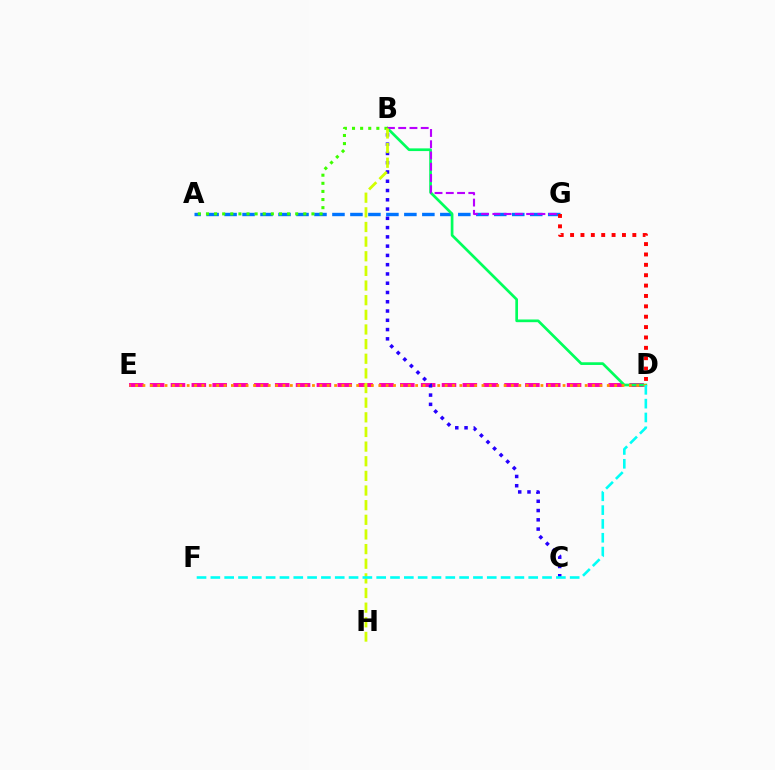{('A', 'G'): [{'color': '#0074ff', 'line_style': 'dashed', 'thickness': 2.44}], ('D', 'E'): [{'color': '#ff00ac', 'line_style': 'dashed', 'thickness': 2.83}, {'color': '#ff9400', 'line_style': 'dotted', 'thickness': 2.0}], ('B', 'D'): [{'color': '#00ff5c', 'line_style': 'solid', 'thickness': 1.94}], ('B', 'G'): [{'color': '#b900ff', 'line_style': 'dashed', 'thickness': 1.53}], ('B', 'C'): [{'color': '#2500ff', 'line_style': 'dotted', 'thickness': 2.52}], ('A', 'B'): [{'color': '#3dff00', 'line_style': 'dotted', 'thickness': 2.2}], ('D', 'G'): [{'color': '#ff0000', 'line_style': 'dotted', 'thickness': 2.82}], ('B', 'H'): [{'color': '#d1ff00', 'line_style': 'dashed', 'thickness': 1.99}], ('D', 'F'): [{'color': '#00fff6', 'line_style': 'dashed', 'thickness': 1.88}]}